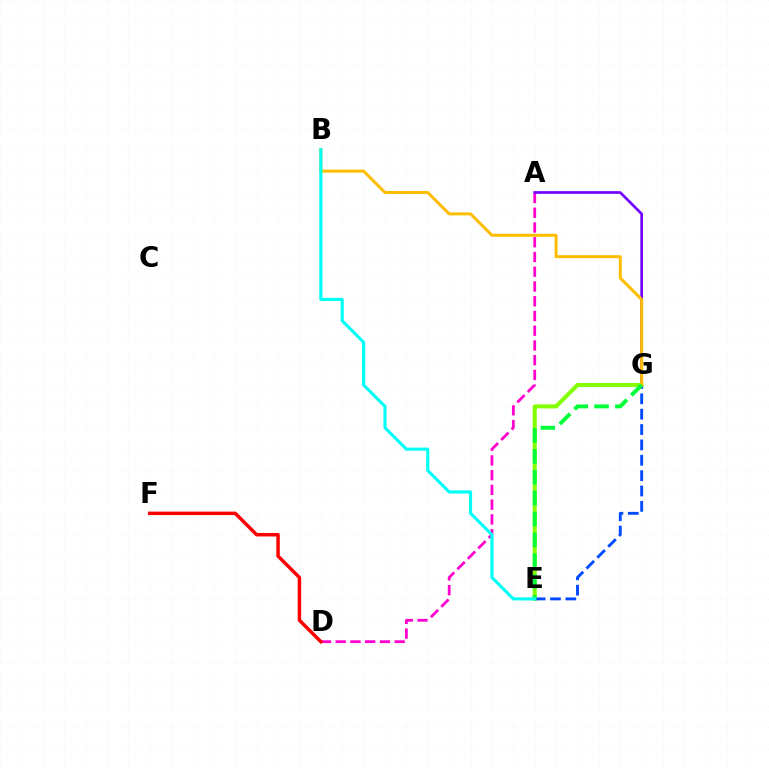{('A', 'D'): [{'color': '#ff00cf', 'line_style': 'dashed', 'thickness': 2.0}], ('A', 'G'): [{'color': '#7200ff', 'line_style': 'solid', 'thickness': 1.93}], ('E', 'G'): [{'color': '#84ff00', 'line_style': 'solid', 'thickness': 2.92}, {'color': '#004bff', 'line_style': 'dashed', 'thickness': 2.09}, {'color': '#00ff39', 'line_style': 'dashed', 'thickness': 2.83}], ('D', 'F'): [{'color': '#ff0000', 'line_style': 'solid', 'thickness': 2.5}], ('B', 'G'): [{'color': '#ffbd00', 'line_style': 'solid', 'thickness': 2.14}], ('B', 'E'): [{'color': '#00fff6', 'line_style': 'solid', 'thickness': 2.25}]}